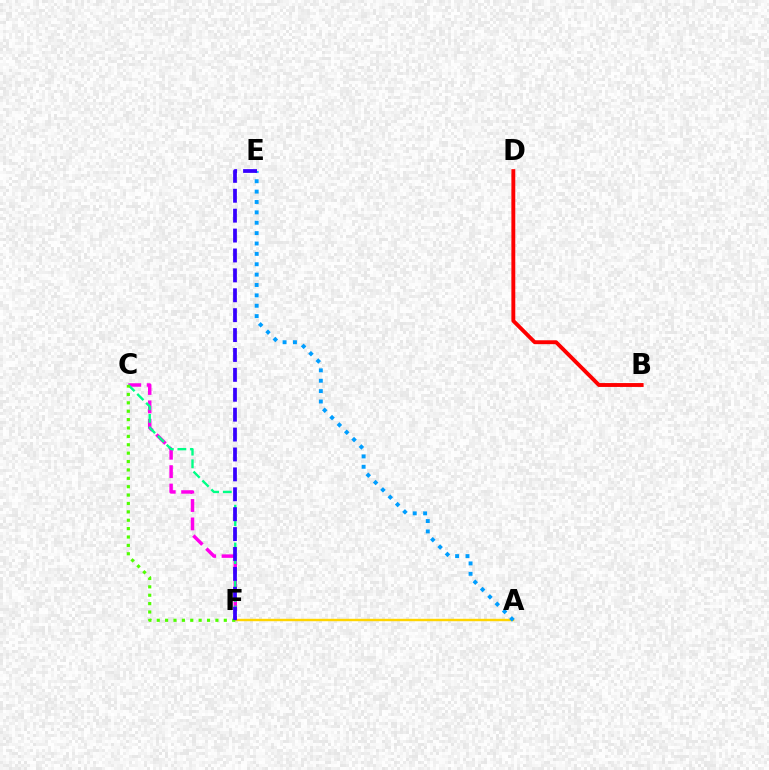{('B', 'D'): [{'color': '#ff0000', 'line_style': 'solid', 'thickness': 2.8}], ('A', 'F'): [{'color': '#ffd500', 'line_style': 'solid', 'thickness': 1.74}], ('C', 'F'): [{'color': '#ff00ed', 'line_style': 'dashed', 'thickness': 2.5}, {'color': '#00ff86', 'line_style': 'dashed', 'thickness': 1.71}, {'color': '#4fff00', 'line_style': 'dotted', 'thickness': 2.28}], ('A', 'E'): [{'color': '#009eff', 'line_style': 'dotted', 'thickness': 2.82}], ('E', 'F'): [{'color': '#3700ff', 'line_style': 'dashed', 'thickness': 2.7}]}